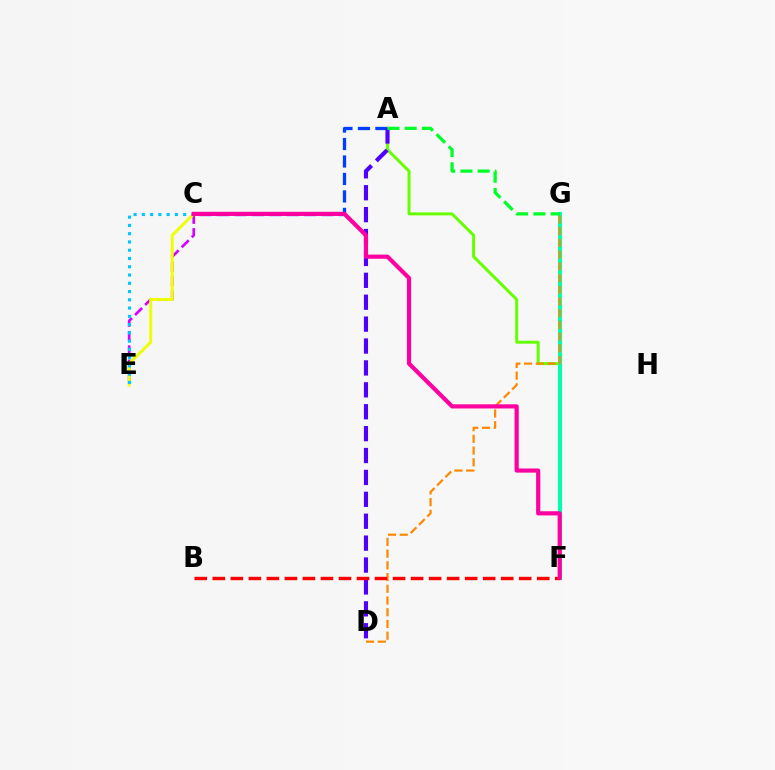{('A', 'F'): [{'color': '#66ff00', 'line_style': 'solid', 'thickness': 2.14}], ('F', 'G'): [{'color': '#00ffaf', 'line_style': 'solid', 'thickness': 2.94}], ('A', 'C'): [{'color': '#003fff', 'line_style': 'dashed', 'thickness': 2.37}], ('A', 'D'): [{'color': '#4f00ff', 'line_style': 'dashed', 'thickness': 2.98}], ('D', 'G'): [{'color': '#ff8800', 'line_style': 'dashed', 'thickness': 1.59}], ('C', 'E'): [{'color': '#d600ff', 'line_style': 'dashed', 'thickness': 1.93}, {'color': '#eeff00', 'line_style': 'solid', 'thickness': 2.12}, {'color': '#00c7ff', 'line_style': 'dotted', 'thickness': 2.25}], ('A', 'G'): [{'color': '#00ff27', 'line_style': 'dashed', 'thickness': 2.34}], ('B', 'F'): [{'color': '#ff0000', 'line_style': 'dashed', 'thickness': 2.45}], ('C', 'F'): [{'color': '#ff00a0', 'line_style': 'solid', 'thickness': 3.0}]}